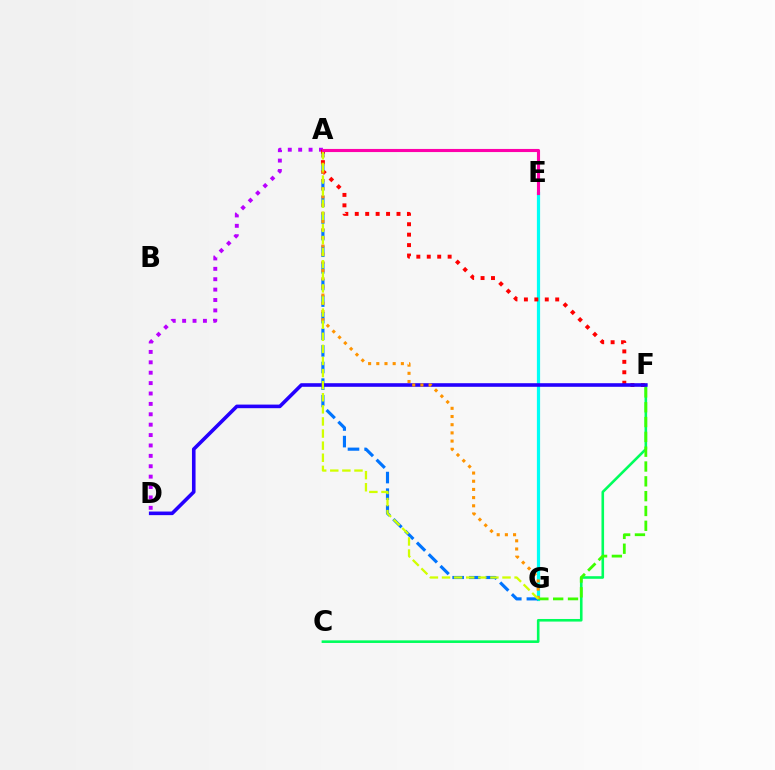{('C', 'F'): [{'color': '#00ff5c', 'line_style': 'solid', 'thickness': 1.87}], ('E', 'G'): [{'color': '#00fff6', 'line_style': 'solid', 'thickness': 2.31}], ('A', 'D'): [{'color': '#b900ff', 'line_style': 'dotted', 'thickness': 2.82}], ('A', 'G'): [{'color': '#0074ff', 'line_style': 'dashed', 'thickness': 2.26}, {'color': '#ff9400', 'line_style': 'dotted', 'thickness': 2.22}, {'color': '#d1ff00', 'line_style': 'dashed', 'thickness': 1.64}], ('F', 'G'): [{'color': '#3dff00', 'line_style': 'dashed', 'thickness': 2.01}], ('A', 'F'): [{'color': '#ff0000', 'line_style': 'dotted', 'thickness': 2.84}], ('D', 'F'): [{'color': '#2500ff', 'line_style': 'solid', 'thickness': 2.59}], ('A', 'E'): [{'color': '#ff00ac', 'line_style': 'solid', 'thickness': 2.24}]}